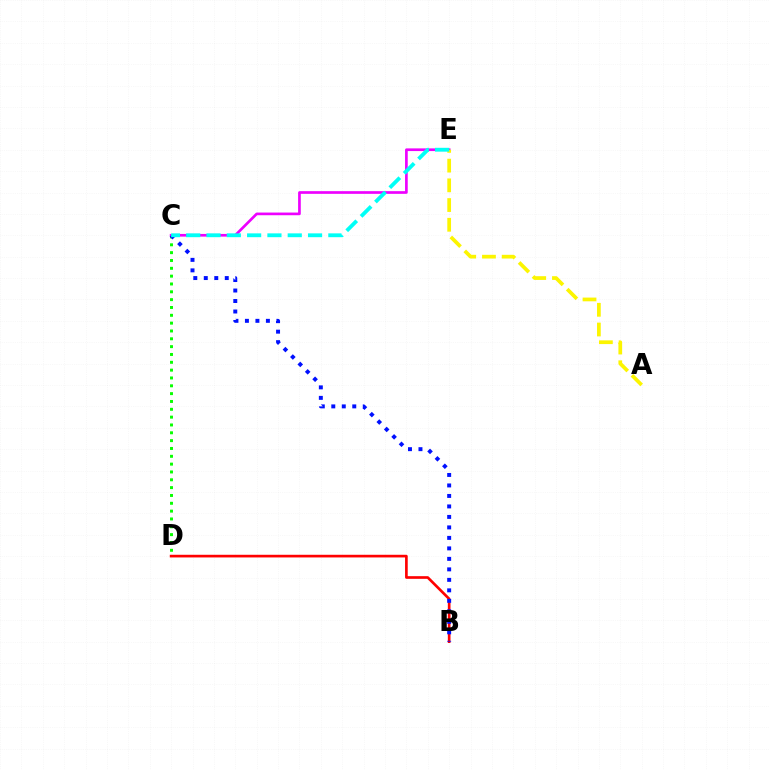{('C', 'D'): [{'color': '#08ff00', 'line_style': 'dotted', 'thickness': 2.13}], ('B', 'D'): [{'color': '#ff0000', 'line_style': 'solid', 'thickness': 1.92}], ('C', 'E'): [{'color': '#ee00ff', 'line_style': 'solid', 'thickness': 1.93}, {'color': '#00fff6', 'line_style': 'dashed', 'thickness': 2.76}], ('B', 'C'): [{'color': '#0010ff', 'line_style': 'dotted', 'thickness': 2.85}], ('A', 'E'): [{'color': '#fcf500', 'line_style': 'dashed', 'thickness': 2.68}]}